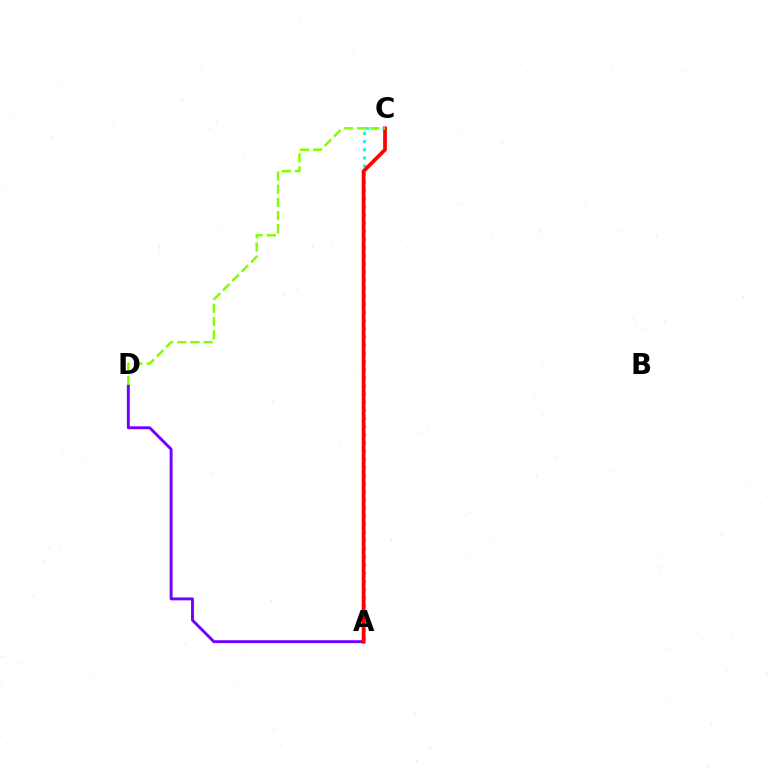{('A', 'C'): [{'color': '#00fff6', 'line_style': 'dotted', 'thickness': 2.21}, {'color': '#ff0000', 'line_style': 'solid', 'thickness': 2.68}], ('A', 'D'): [{'color': '#7200ff', 'line_style': 'solid', 'thickness': 2.1}], ('C', 'D'): [{'color': '#84ff00', 'line_style': 'dashed', 'thickness': 1.79}]}